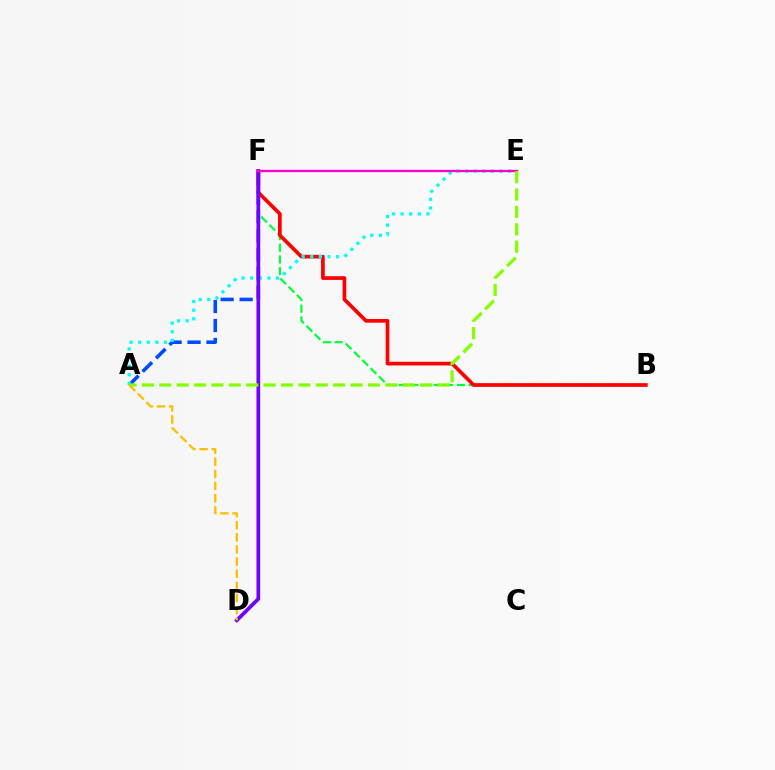{('A', 'F'): [{'color': '#004bff', 'line_style': 'dashed', 'thickness': 2.58}], ('B', 'F'): [{'color': '#00ff39', 'line_style': 'dashed', 'thickness': 1.58}, {'color': '#ff0000', 'line_style': 'solid', 'thickness': 2.66}], ('A', 'E'): [{'color': '#00fff6', 'line_style': 'dotted', 'thickness': 2.34}, {'color': '#84ff00', 'line_style': 'dashed', 'thickness': 2.36}], ('D', 'F'): [{'color': '#7200ff', 'line_style': 'solid', 'thickness': 2.67}], ('E', 'F'): [{'color': '#ff00cf', 'line_style': 'solid', 'thickness': 1.66}], ('A', 'D'): [{'color': '#ffbd00', 'line_style': 'dashed', 'thickness': 1.65}]}